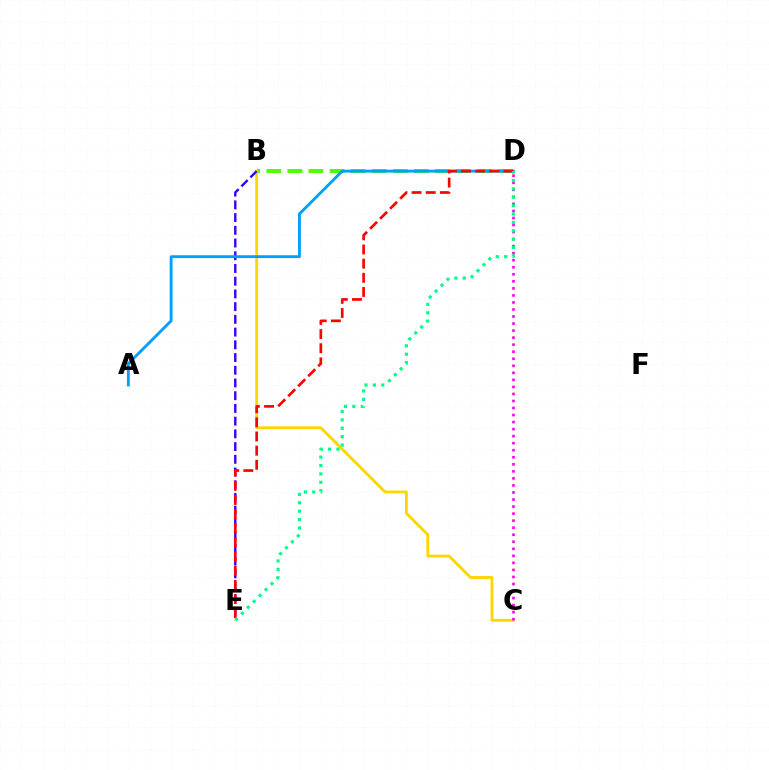{('B', 'D'): [{'color': '#4fff00', 'line_style': 'dashed', 'thickness': 2.86}], ('B', 'C'): [{'color': '#ffd500', 'line_style': 'solid', 'thickness': 2.06}], ('B', 'E'): [{'color': '#3700ff', 'line_style': 'dashed', 'thickness': 1.73}], ('A', 'D'): [{'color': '#009eff', 'line_style': 'solid', 'thickness': 2.05}], ('C', 'D'): [{'color': '#ff00ed', 'line_style': 'dotted', 'thickness': 1.91}], ('D', 'E'): [{'color': '#ff0000', 'line_style': 'dashed', 'thickness': 1.92}, {'color': '#00ff86', 'line_style': 'dotted', 'thickness': 2.28}]}